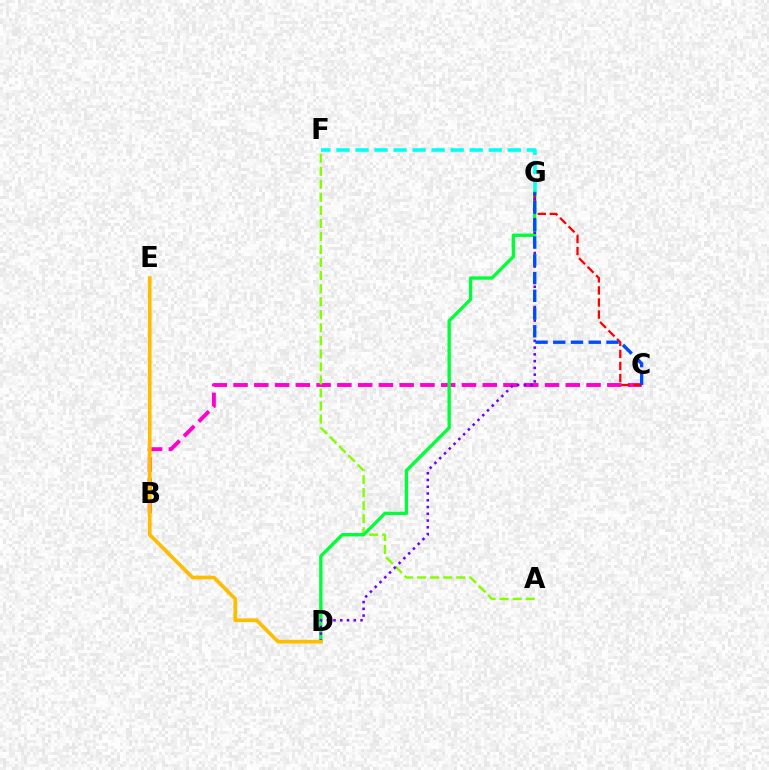{('B', 'C'): [{'color': '#ff00cf', 'line_style': 'dashed', 'thickness': 2.82}], ('A', 'F'): [{'color': '#84ff00', 'line_style': 'dashed', 'thickness': 1.77}], ('F', 'G'): [{'color': '#00fff6', 'line_style': 'dashed', 'thickness': 2.59}], ('D', 'G'): [{'color': '#00ff39', 'line_style': 'solid', 'thickness': 2.41}, {'color': '#7200ff', 'line_style': 'dotted', 'thickness': 1.84}], ('C', 'G'): [{'color': '#ff0000', 'line_style': 'dashed', 'thickness': 1.64}, {'color': '#004bff', 'line_style': 'dashed', 'thickness': 2.41}], ('D', 'E'): [{'color': '#ffbd00', 'line_style': 'solid', 'thickness': 2.67}]}